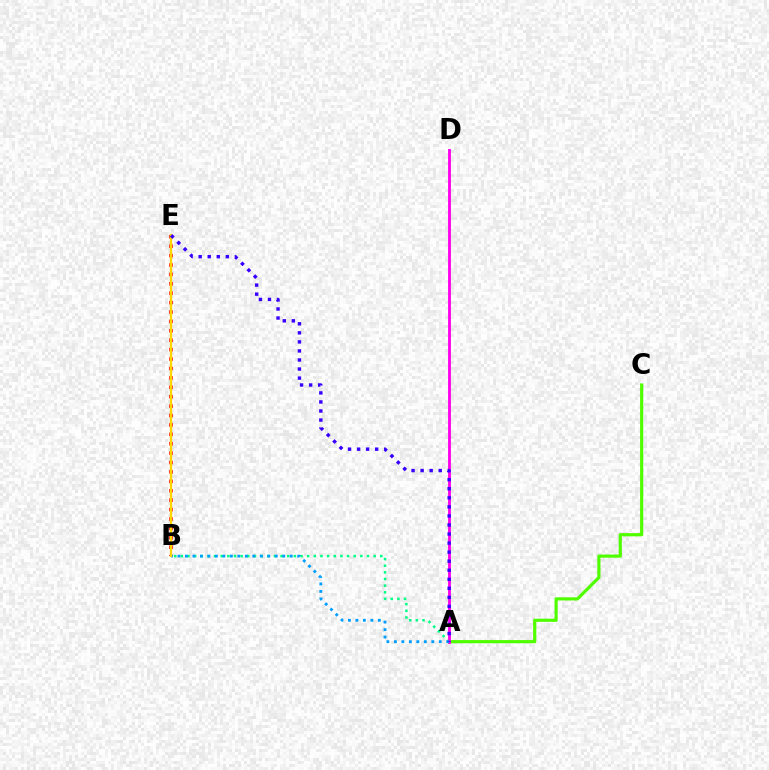{('A', 'C'): [{'color': '#4fff00', 'line_style': 'solid', 'thickness': 2.28}], ('A', 'B'): [{'color': '#00ff86', 'line_style': 'dotted', 'thickness': 1.81}, {'color': '#009eff', 'line_style': 'dotted', 'thickness': 2.03}], ('B', 'E'): [{'color': '#ff0000', 'line_style': 'dotted', 'thickness': 2.56}, {'color': '#ffd500', 'line_style': 'solid', 'thickness': 1.64}], ('A', 'D'): [{'color': '#ff00ed', 'line_style': 'solid', 'thickness': 2.05}], ('A', 'E'): [{'color': '#3700ff', 'line_style': 'dotted', 'thickness': 2.46}]}